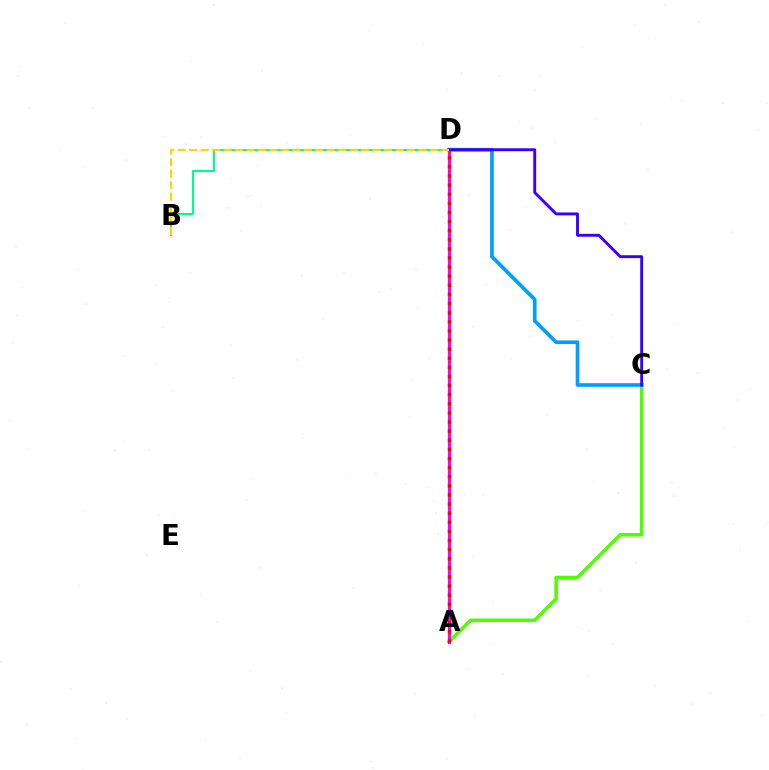{('B', 'D'): [{'color': '#00ff86', 'line_style': 'solid', 'thickness': 1.52}, {'color': '#ffd500', 'line_style': 'dashed', 'thickness': 1.56}], ('A', 'C'): [{'color': '#4fff00', 'line_style': 'solid', 'thickness': 2.55}], ('A', 'D'): [{'color': '#ff00ed', 'line_style': 'solid', 'thickness': 2.28}, {'color': '#ff0000', 'line_style': 'dotted', 'thickness': 2.48}], ('C', 'D'): [{'color': '#009eff', 'line_style': 'solid', 'thickness': 2.63}, {'color': '#3700ff', 'line_style': 'solid', 'thickness': 2.08}]}